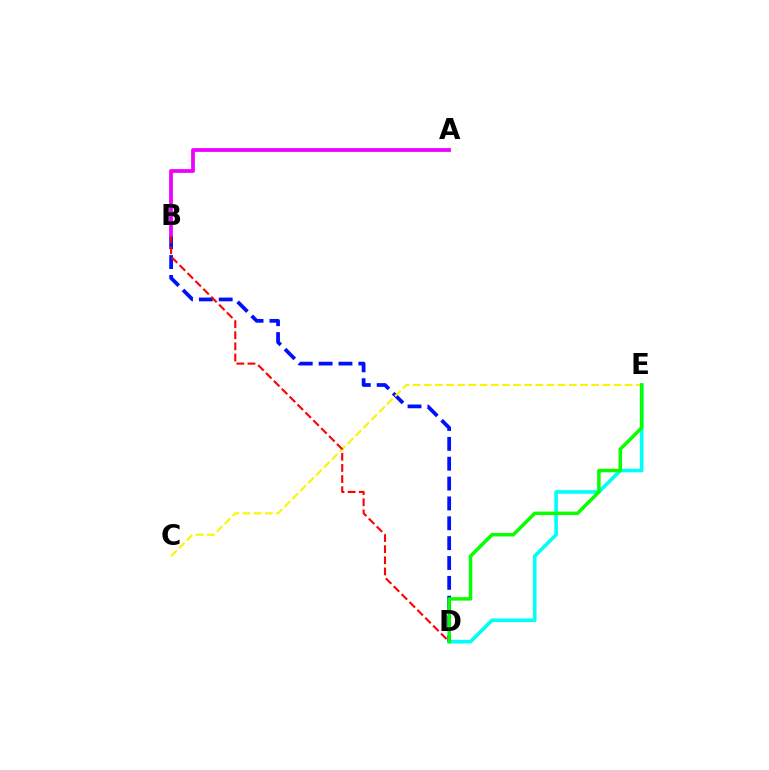{('D', 'E'): [{'color': '#00fff6', 'line_style': 'solid', 'thickness': 2.61}, {'color': '#08ff00', 'line_style': 'solid', 'thickness': 2.5}], ('B', 'D'): [{'color': '#0010ff', 'line_style': 'dashed', 'thickness': 2.7}, {'color': '#ff0000', 'line_style': 'dashed', 'thickness': 1.51}], ('C', 'E'): [{'color': '#fcf500', 'line_style': 'dashed', 'thickness': 1.52}], ('A', 'B'): [{'color': '#ee00ff', 'line_style': 'solid', 'thickness': 2.7}]}